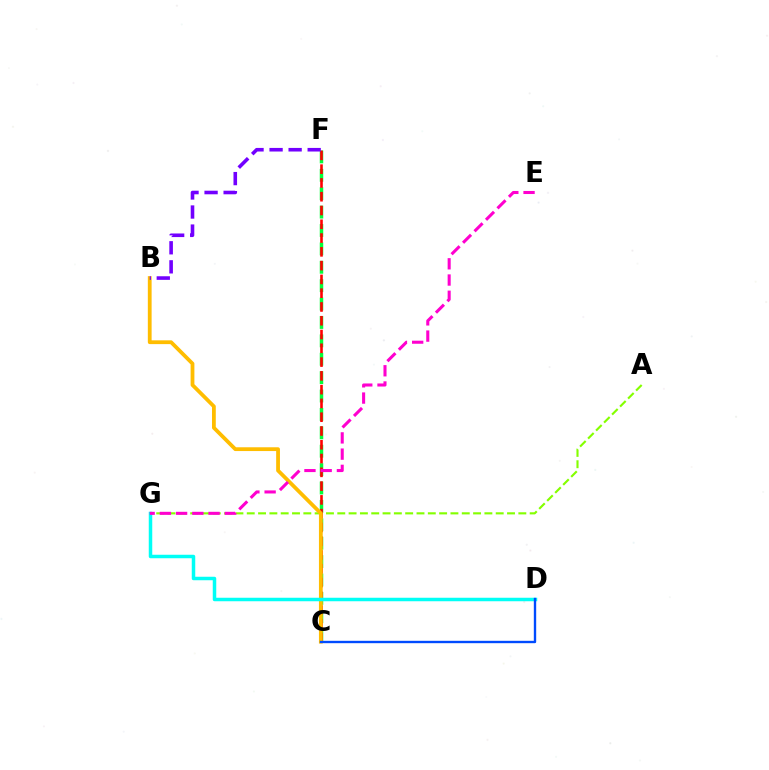{('C', 'F'): [{'color': '#00ff39', 'line_style': 'dashed', 'thickness': 2.5}, {'color': '#ff0000', 'line_style': 'dashed', 'thickness': 1.87}], ('A', 'G'): [{'color': '#84ff00', 'line_style': 'dashed', 'thickness': 1.54}], ('B', 'C'): [{'color': '#ffbd00', 'line_style': 'solid', 'thickness': 2.73}], ('D', 'G'): [{'color': '#00fff6', 'line_style': 'solid', 'thickness': 2.51}], ('B', 'F'): [{'color': '#7200ff', 'line_style': 'dashed', 'thickness': 2.59}], ('E', 'G'): [{'color': '#ff00cf', 'line_style': 'dashed', 'thickness': 2.2}], ('C', 'D'): [{'color': '#004bff', 'line_style': 'solid', 'thickness': 1.7}]}